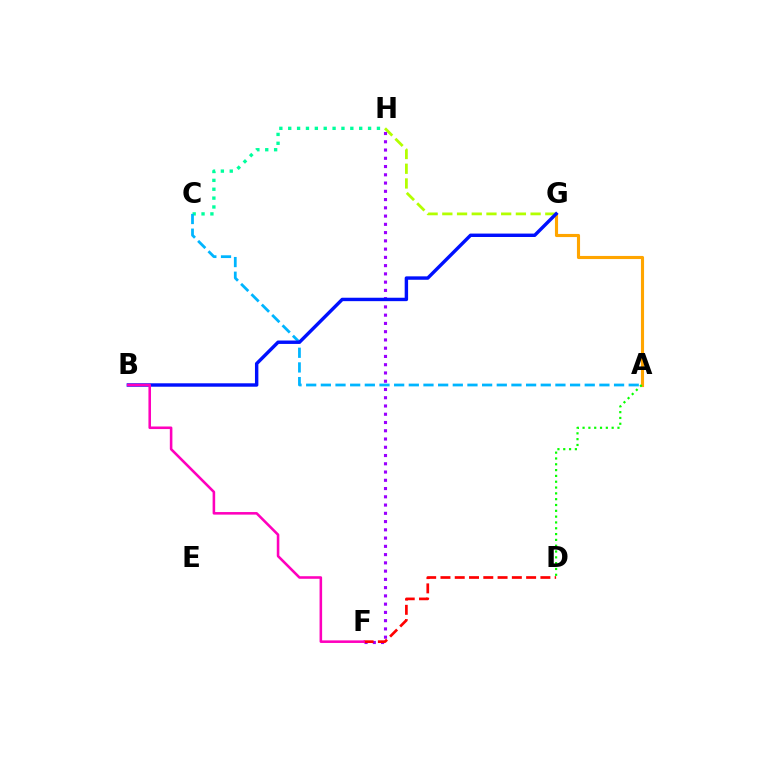{('G', 'H'): [{'color': '#b3ff00', 'line_style': 'dashed', 'thickness': 2.0}], ('F', 'H'): [{'color': '#9b00ff', 'line_style': 'dotted', 'thickness': 2.24}], ('A', 'G'): [{'color': '#ffa500', 'line_style': 'solid', 'thickness': 2.25}], ('D', 'F'): [{'color': '#ff0000', 'line_style': 'dashed', 'thickness': 1.94}], ('C', 'H'): [{'color': '#00ff9d', 'line_style': 'dotted', 'thickness': 2.41}], ('A', 'D'): [{'color': '#08ff00', 'line_style': 'dotted', 'thickness': 1.58}], ('A', 'C'): [{'color': '#00b5ff', 'line_style': 'dashed', 'thickness': 1.99}], ('B', 'G'): [{'color': '#0010ff', 'line_style': 'solid', 'thickness': 2.46}], ('B', 'F'): [{'color': '#ff00bd', 'line_style': 'solid', 'thickness': 1.85}]}